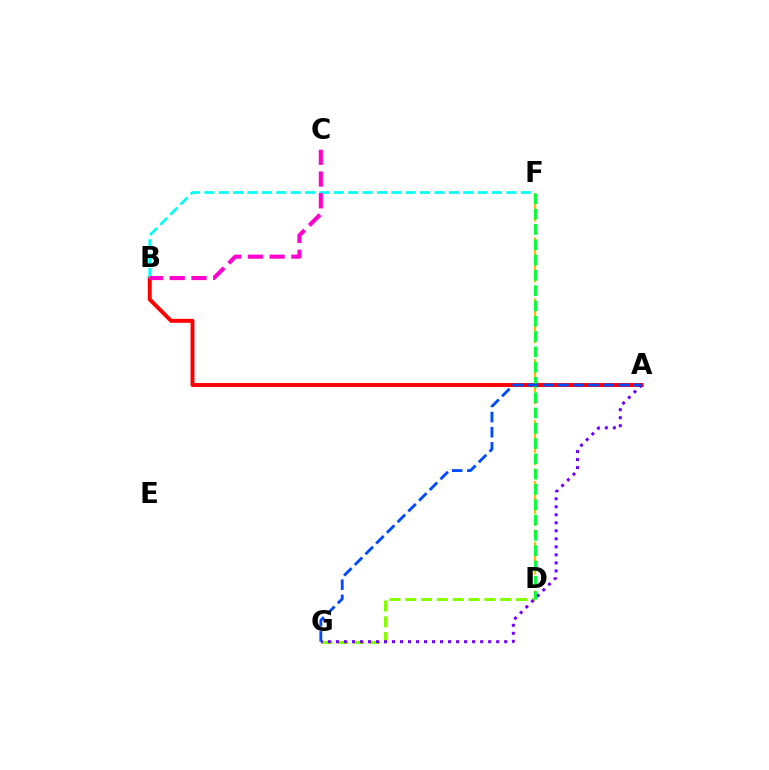{('D', 'G'): [{'color': '#84ff00', 'line_style': 'dashed', 'thickness': 2.15}], ('D', 'F'): [{'color': '#ffbd00', 'line_style': 'dashed', 'thickness': 1.65}, {'color': '#00ff39', 'line_style': 'dashed', 'thickness': 2.08}], ('A', 'B'): [{'color': '#ff0000', 'line_style': 'solid', 'thickness': 2.82}], ('A', 'G'): [{'color': '#7200ff', 'line_style': 'dotted', 'thickness': 2.18}, {'color': '#004bff', 'line_style': 'dashed', 'thickness': 2.06}], ('B', 'F'): [{'color': '#00fff6', 'line_style': 'dashed', 'thickness': 1.95}], ('B', 'C'): [{'color': '#ff00cf', 'line_style': 'dashed', 'thickness': 2.96}]}